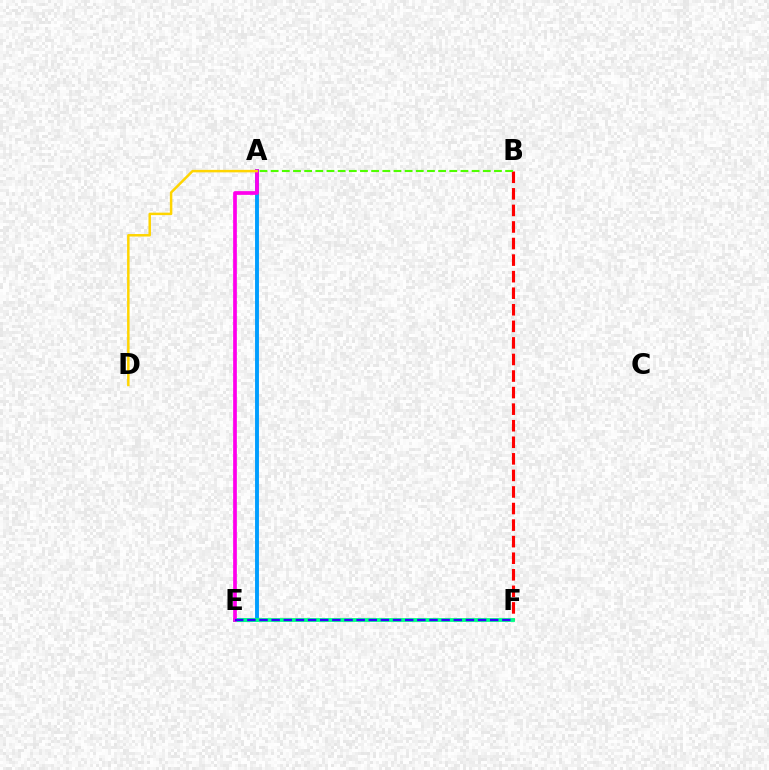{('B', 'F'): [{'color': '#ff0000', 'line_style': 'dashed', 'thickness': 2.25}], ('A', 'B'): [{'color': '#4fff00', 'line_style': 'dashed', 'thickness': 1.52}], ('A', 'E'): [{'color': '#009eff', 'line_style': 'solid', 'thickness': 2.81}, {'color': '#ff00ed', 'line_style': 'solid', 'thickness': 2.68}], ('E', 'F'): [{'color': '#00ff86', 'line_style': 'solid', 'thickness': 2.76}, {'color': '#3700ff', 'line_style': 'dashed', 'thickness': 1.65}], ('A', 'D'): [{'color': '#ffd500', 'line_style': 'solid', 'thickness': 1.79}]}